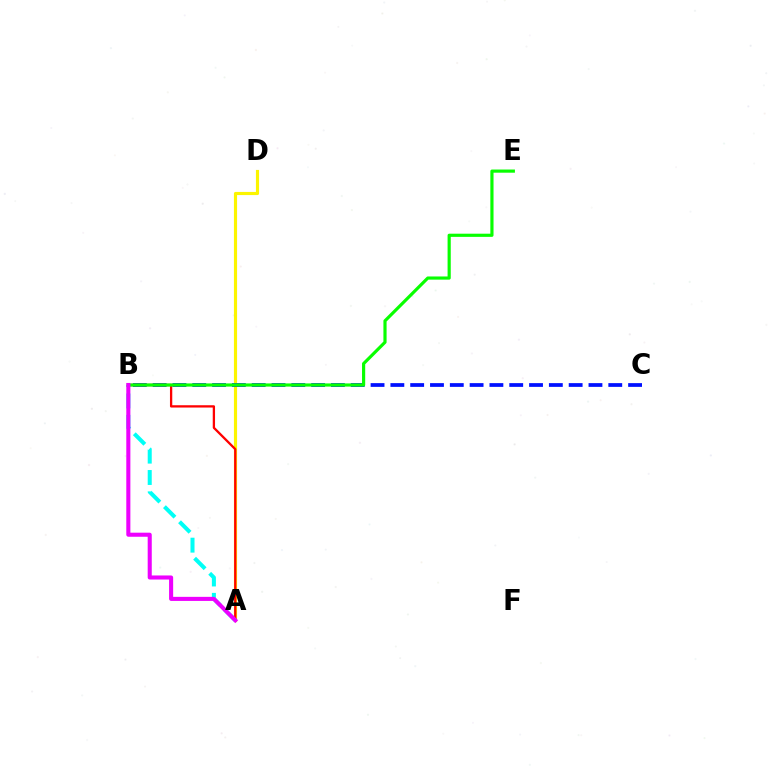{('A', 'D'): [{'color': '#fcf500', 'line_style': 'solid', 'thickness': 2.27}], ('B', 'C'): [{'color': '#0010ff', 'line_style': 'dashed', 'thickness': 2.69}], ('A', 'B'): [{'color': '#00fff6', 'line_style': 'dashed', 'thickness': 2.9}, {'color': '#ff0000', 'line_style': 'solid', 'thickness': 1.66}, {'color': '#ee00ff', 'line_style': 'solid', 'thickness': 2.93}], ('B', 'E'): [{'color': '#08ff00', 'line_style': 'solid', 'thickness': 2.28}]}